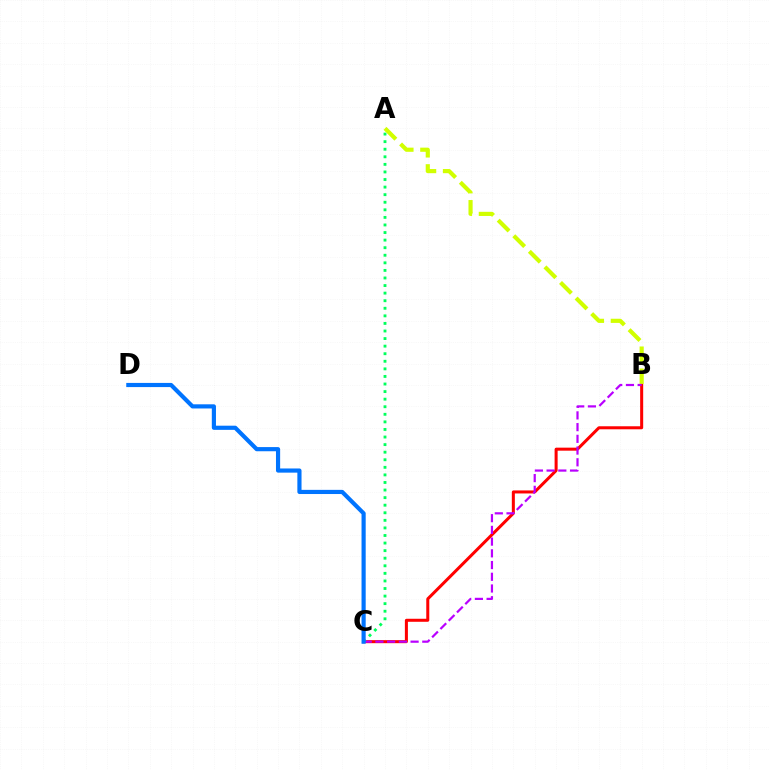{('B', 'C'): [{'color': '#ff0000', 'line_style': 'solid', 'thickness': 2.18}, {'color': '#b900ff', 'line_style': 'dashed', 'thickness': 1.59}], ('A', 'C'): [{'color': '#00ff5c', 'line_style': 'dotted', 'thickness': 2.06}], ('A', 'B'): [{'color': '#d1ff00', 'line_style': 'dashed', 'thickness': 2.99}], ('C', 'D'): [{'color': '#0074ff', 'line_style': 'solid', 'thickness': 3.0}]}